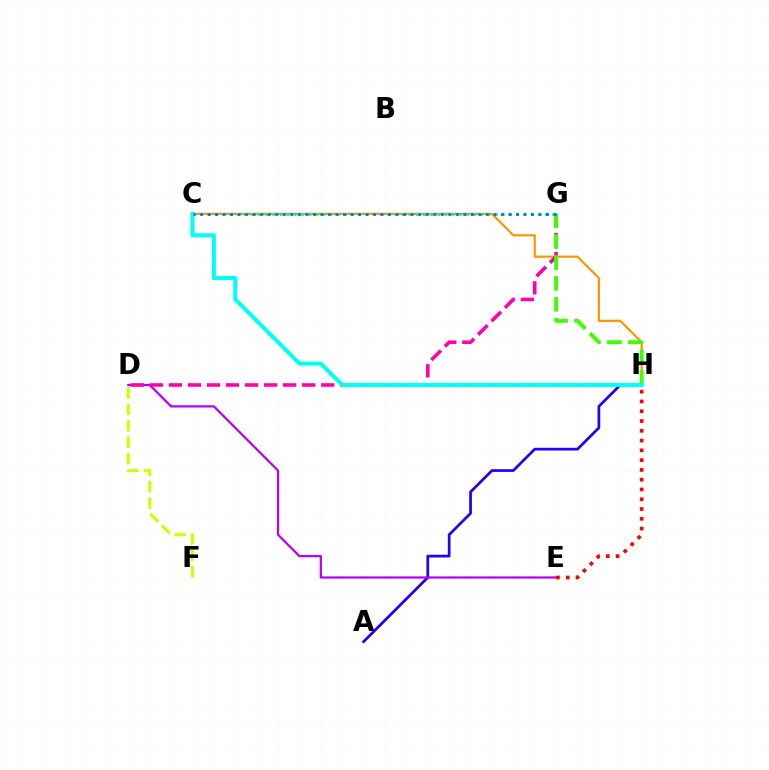{('A', 'H'): [{'color': '#2500ff', 'line_style': 'solid', 'thickness': 1.97}], ('D', 'E'): [{'color': '#b900ff', 'line_style': 'solid', 'thickness': 1.62}], ('C', 'H'): [{'color': '#ff9400', 'line_style': 'solid', 'thickness': 1.59}, {'color': '#00fff6', 'line_style': 'solid', 'thickness': 2.9}], ('D', 'G'): [{'color': '#ff00ac', 'line_style': 'dashed', 'thickness': 2.59}], ('C', 'G'): [{'color': '#00ff5c', 'line_style': 'dotted', 'thickness': 1.95}, {'color': '#0074ff', 'line_style': 'dotted', 'thickness': 2.04}], ('G', 'H'): [{'color': '#3dff00', 'line_style': 'dashed', 'thickness': 2.84}], ('E', 'H'): [{'color': '#ff0000', 'line_style': 'dotted', 'thickness': 2.66}], ('D', 'F'): [{'color': '#d1ff00', 'line_style': 'dashed', 'thickness': 2.24}]}